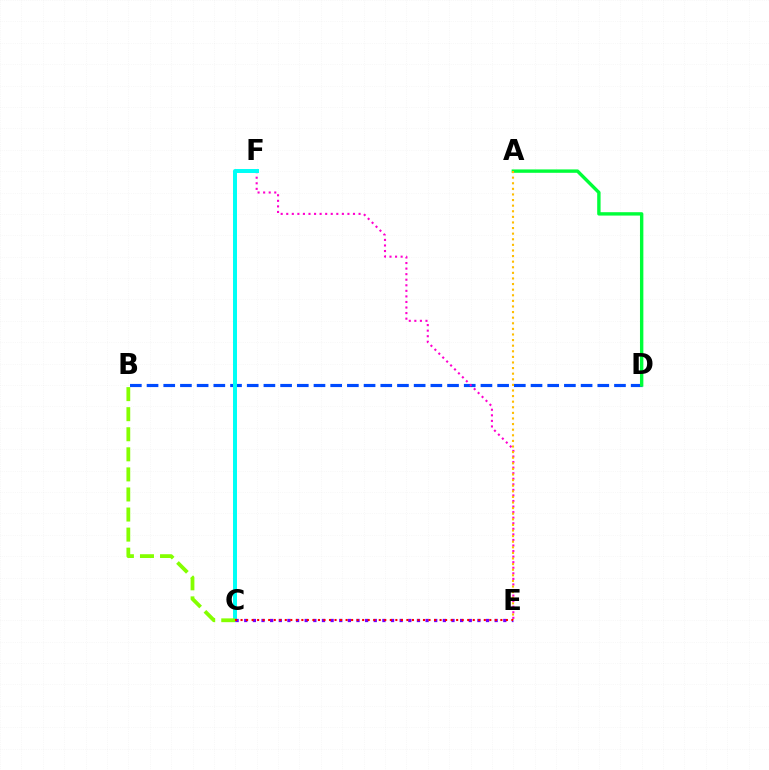{('B', 'D'): [{'color': '#004bff', 'line_style': 'dashed', 'thickness': 2.27}], ('A', 'D'): [{'color': '#00ff39', 'line_style': 'solid', 'thickness': 2.44}], ('E', 'F'): [{'color': '#ff00cf', 'line_style': 'dotted', 'thickness': 1.51}], ('C', 'F'): [{'color': '#00fff6', 'line_style': 'solid', 'thickness': 2.86}], ('B', 'C'): [{'color': '#84ff00', 'line_style': 'dashed', 'thickness': 2.73}], ('C', 'E'): [{'color': '#7200ff', 'line_style': 'dotted', 'thickness': 2.35}, {'color': '#ff0000', 'line_style': 'dotted', 'thickness': 1.5}], ('A', 'E'): [{'color': '#ffbd00', 'line_style': 'dotted', 'thickness': 1.52}]}